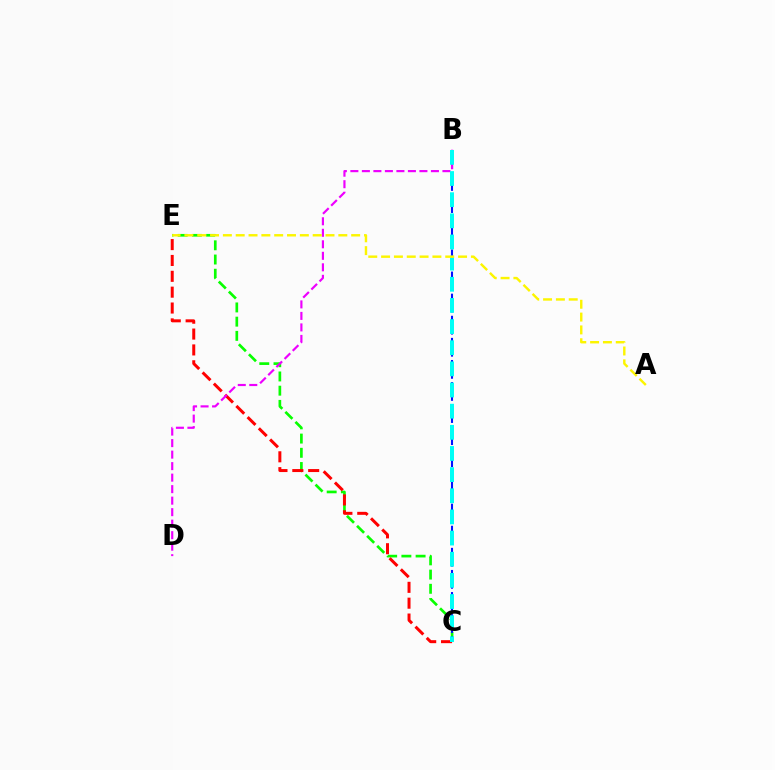{('C', 'E'): [{'color': '#08ff00', 'line_style': 'dashed', 'thickness': 1.93}, {'color': '#ff0000', 'line_style': 'dashed', 'thickness': 2.15}], ('B', 'C'): [{'color': '#0010ff', 'line_style': 'dashed', 'thickness': 1.5}, {'color': '#00fff6', 'line_style': 'dashed', 'thickness': 2.87}], ('B', 'D'): [{'color': '#ee00ff', 'line_style': 'dashed', 'thickness': 1.56}], ('A', 'E'): [{'color': '#fcf500', 'line_style': 'dashed', 'thickness': 1.74}]}